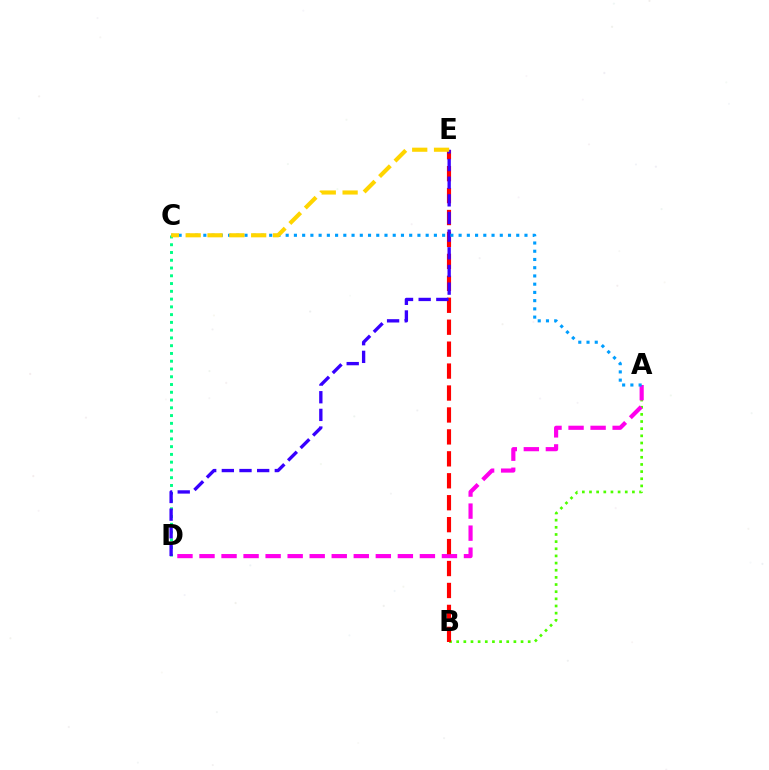{('A', 'B'): [{'color': '#4fff00', 'line_style': 'dotted', 'thickness': 1.94}], ('C', 'D'): [{'color': '#00ff86', 'line_style': 'dotted', 'thickness': 2.11}], ('A', 'D'): [{'color': '#ff00ed', 'line_style': 'dashed', 'thickness': 2.99}], ('B', 'E'): [{'color': '#ff0000', 'line_style': 'dashed', 'thickness': 2.98}], ('D', 'E'): [{'color': '#3700ff', 'line_style': 'dashed', 'thickness': 2.4}], ('A', 'C'): [{'color': '#009eff', 'line_style': 'dotted', 'thickness': 2.24}], ('C', 'E'): [{'color': '#ffd500', 'line_style': 'dashed', 'thickness': 2.97}]}